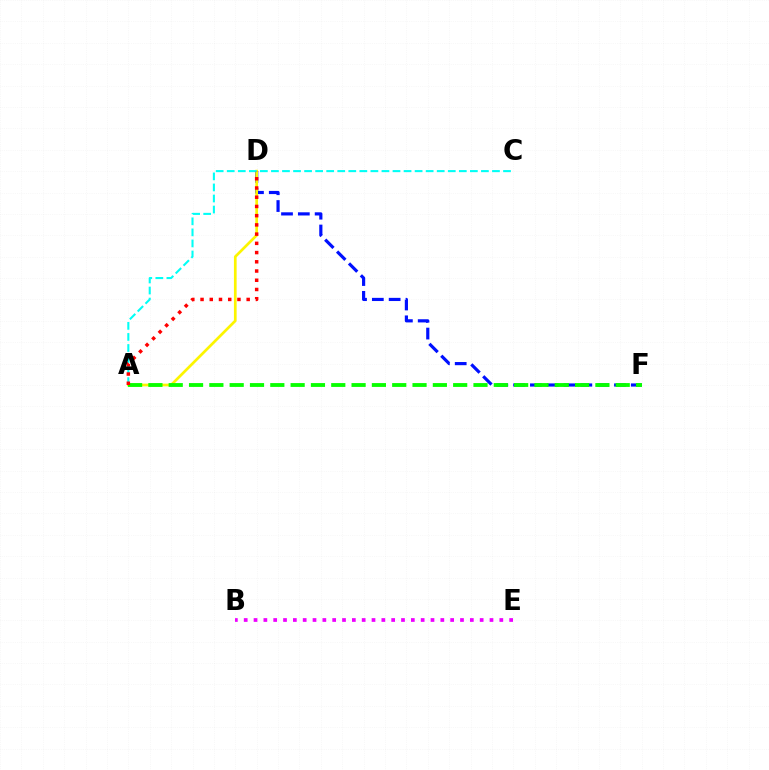{('D', 'F'): [{'color': '#0010ff', 'line_style': 'dashed', 'thickness': 2.28}], ('A', 'D'): [{'color': '#fcf500', 'line_style': 'solid', 'thickness': 1.94}, {'color': '#ff0000', 'line_style': 'dotted', 'thickness': 2.51}], ('A', 'F'): [{'color': '#08ff00', 'line_style': 'dashed', 'thickness': 2.76}], ('A', 'C'): [{'color': '#00fff6', 'line_style': 'dashed', 'thickness': 1.5}], ('B', 'E'): [{'color': '#ee00ff', 'line_style': 'dotted', 'thickness': 2.67}]}